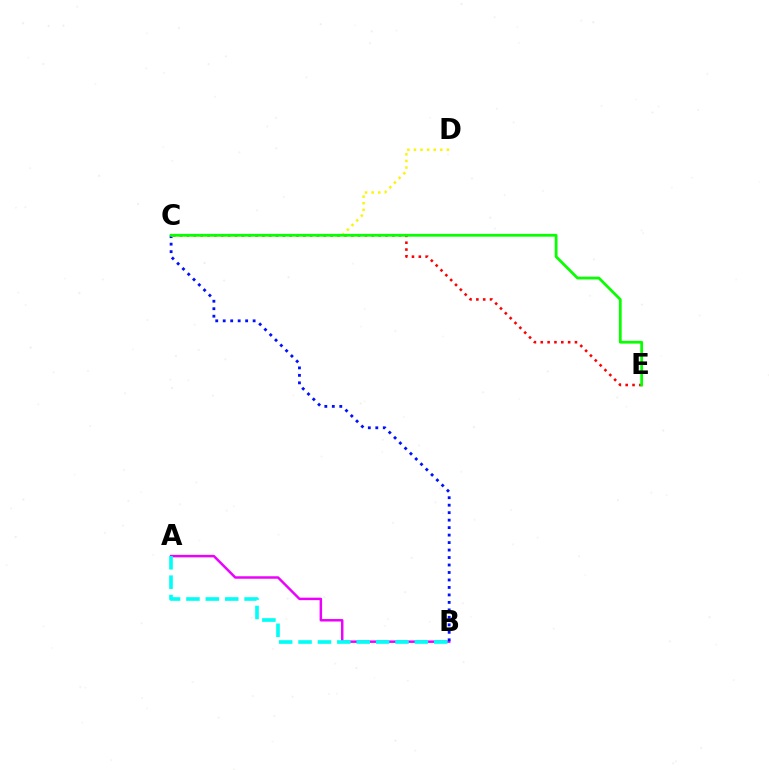{('A', 'B'): [{'color': '#ee00ff', 'line_style': 'solid', 'thickness': 1.79}, {'color': '#00fff6', 'line_style': 'dashed', 'thickness': 2.63}], ('B', 'C'): [{'color': '#0010ff', 'line_style': 'dotted', 'thickness': 2.03}], ('C', 'D'): [{'color': '#fcf500', 'line_style': 'dotted', 'thickness': 1.79}], ('C', 'E'): [{'color': '#ff0000', 'line_style': 'dotted', 'thickness': 1.86}, {'color': '#08ff00', 'line_style': 'solid', 'thickness': 2.0}]}